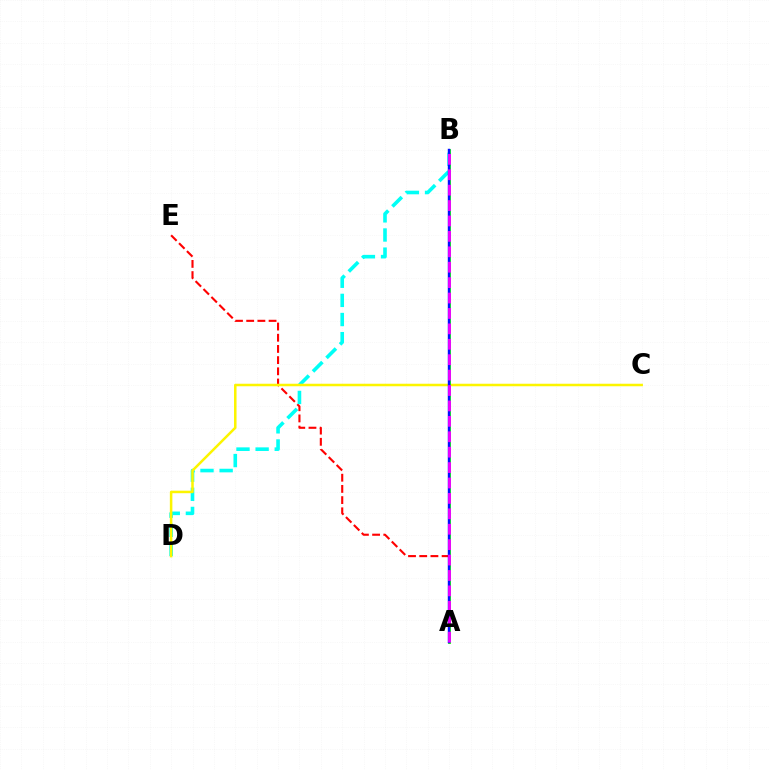{('A', 'E'): [{'color': '#ff0000', 'line_style': 'dashed', 'thickness': 1.52}], ('B', 'D'): [{'color': '#00fff6', 'line_style': 'dashed', 'thickness': 2.6}], ('C', 'D'): [{'color': '#fcf500', 'line_style': 'solid', 'thickness': 1.81}], ('A', 'B'): [{'color': '#08ff00', 'line_style': 'solid', 'thickness': 2.02}, {'color': '#0010ff', 'line_style': 'solid', 'thickness': 1.75}, {'color': '#ee00ff', 'line_style': 'dashed', 'thickness': 2.09}]}